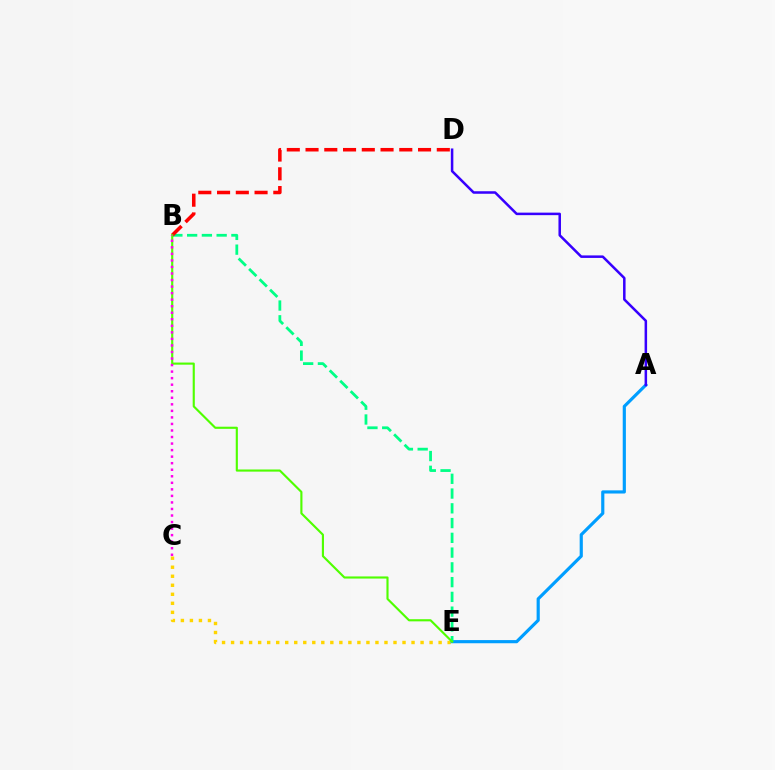{('C', 'E'): [{'color': '#ffd500', 'line_style': 'dotted', 'thickness': 2.45}], ('A', 'E'): [{'color': '#009eff', 'line_style': 'solid', 'thickness': 2.28}], ('B', 'E'): [{'color': '#00ff86', 'line_style': 'dashed', 'thickness': 2.01}, {'color': '#4fff00', 'line_style': 'solid', 'thickness': 1.54}], ('B', 'D'): [{'color': '#ff0000', 'line_style': 'dashed', 'thickness': 2.55}], ('B', 'C'): [{'color': '#ff00ed', 'line_style': 'dotted', 'thickness': 1.78}], ('A', 'D'): [{'color': '#3700ff', 'line_style': 'solid', 'thickness': 1.82}]}